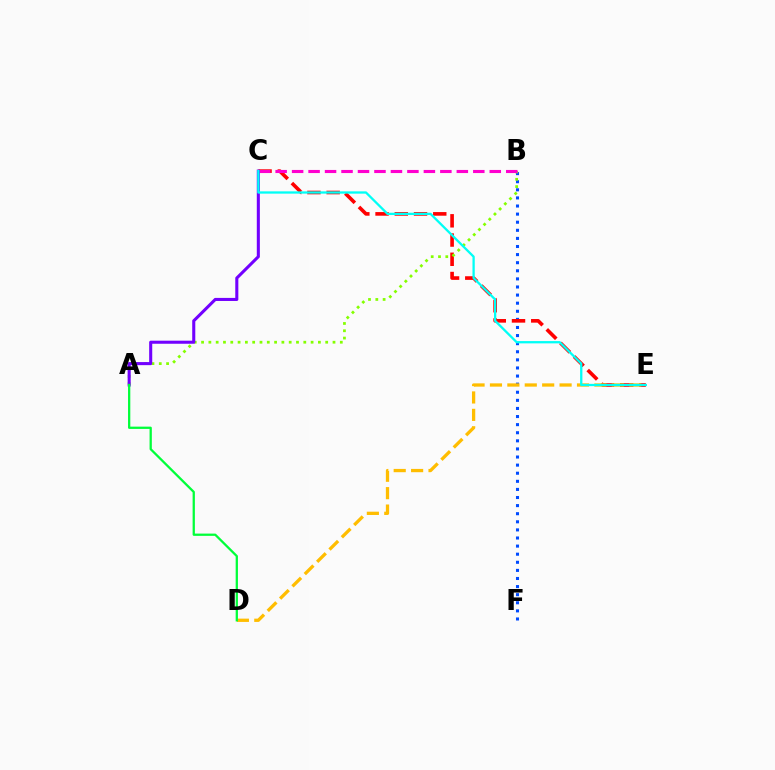{('B', 'F'): [{'color': '#004bff', 'line_style': 'dotted', 'thickness': 2.2}], ('C', 'E'): [{'color': '#ff0000', 'line_style': 'dashed', 'thickness': 2.61}, {'color': '#00fff6', 'line_style': 'solid', 'thickness': 1.65}], ('A', 'B'): [{'color': '#84ff00', 'line_style': 'dotted', 'thickness': 1.98}], ('B', 'C'): [{'color': '#ff00cf', 'line_style': 'dashed', 'thickness': 2.24}], ('D', 'E'): [{'color': '#ffbd00', 'line_style': 'dashed', 'thickness': 2.36}], ('A', 'C'): [{'color': '#7200ff', 'line_style': 'solid', 'thickness': 2.21}], ('A', 'D'): [{'color': '#00ff39', 'line_style': 'solid', 'thickness': 1.64}]}